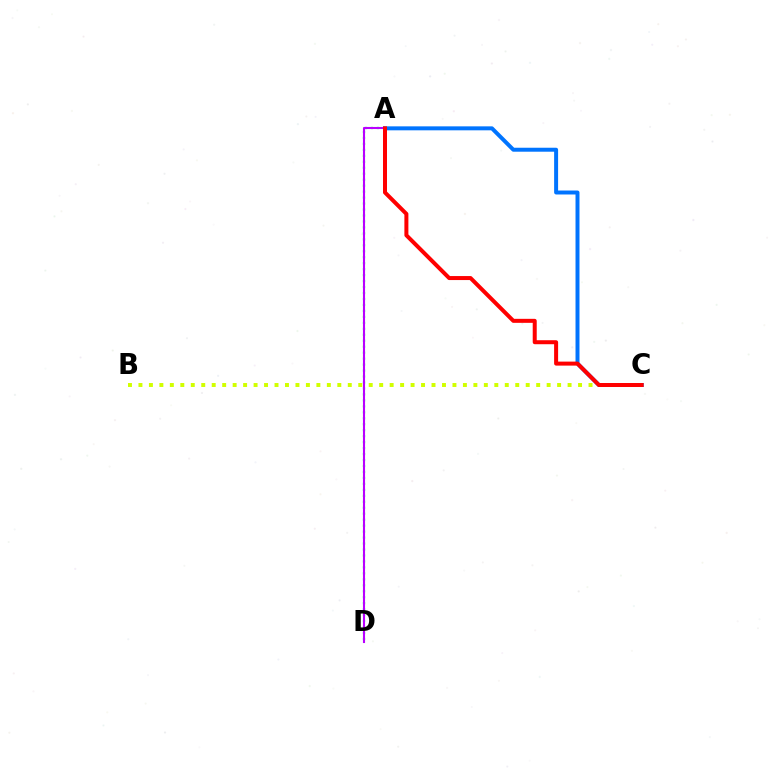{('A', 'D'): [{'color': '#00ff5c', 'line_style': 'dotted', 'thickness': 1.62}, {'color': '#b900ff', 'line_style': 'solid', 'thickness': 1.5}], ('A', 'C'): [{'color': '#0074ff', 'line_style': 'solid', 'thickness': 2.86}, {'color': '#ff0000', 'line_style': 'solid', 'thickness': 2.88}], ('B', 'C'): [{'color': '#d1ff00', 'line_style': 'dotted', 'thickness': 2.84}]}